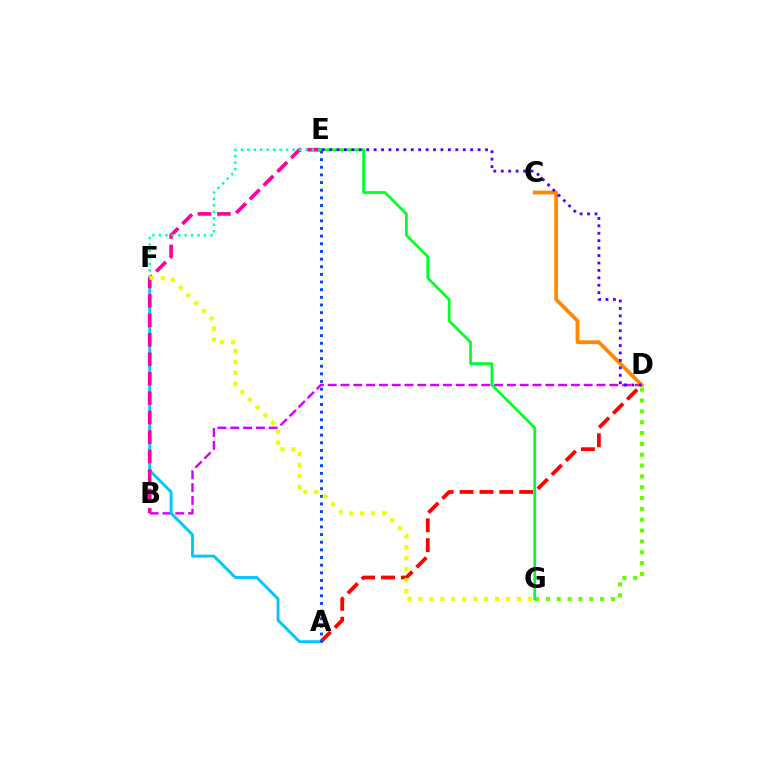{('B', 'D'): [{'color': '#d600ff', 'line_style': 'dashed', 'thickness': 1.74}], ('A', 'D'): [{'color': '#ff0000', 'line_style': 'dashed', 'thickness': 2.7}], ('A', 'F'): [{'color': '#00c7ff', 'line_style': 'solid', 'thickness': 2.09}], ('B', 'E'): [{'color': '#ff00a0', 'line_style': 'dashed', 'thickness': 2.64}], ('D', 'G'): [{'color': '#66ff00', 'line_style': 'dotted', 'thickness': 2.94}], ('E', 'F'): [{'color': '#00ffaf', 'line_style': 'dotted', 'thickness': 1.75}], ('A', 'E'): [{'color': '#003fff', 'line_style': 'dotted', 'thickness': 2.08}], ('E', 'G'): [{'color': '#00ff27', 'line_style': 'solid', 'thickness': 1.97}], ('F', 'G'): [{'color': '#eeff00', 'line_style': 'dotted', 'thickness': 2.97}], ('C', 'D'): [{'color': '#ff8800', 'line_style': 'solid', 'thickness': 2.73}], ('D', 'E'): [{'color': '#4f00ff', 'line_style': 'dotted', 'thickness': 2.02}]}